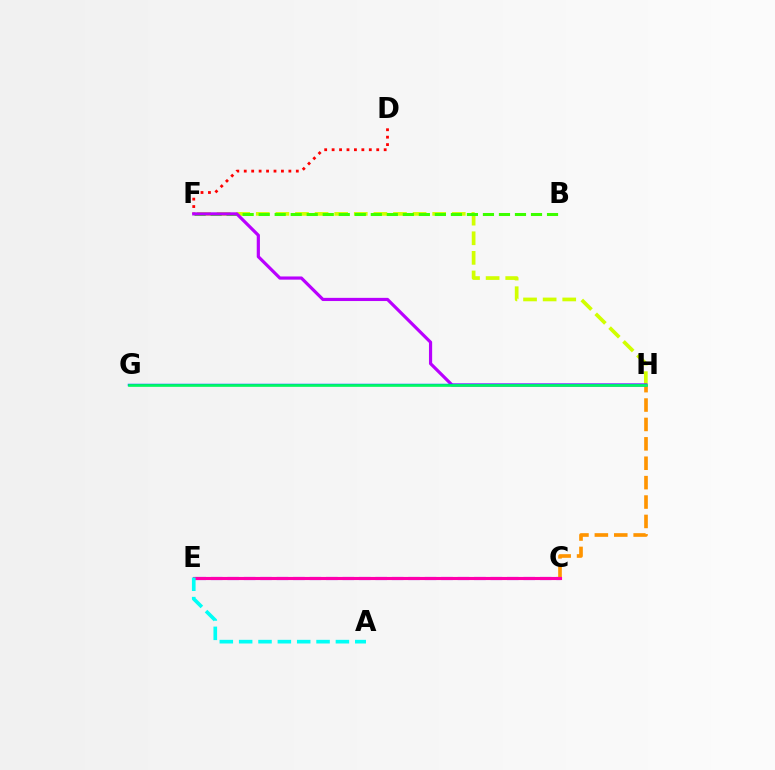{('D', 'F'): [{'color': '#ff0000', 'line_style': 'dotted', 'thickness': 2.02}], ('F', 'H'): [{'color': '#d1ff00', 'line_style': 'dashed', 'thickness': 2.66}, {'color': '#b900ff', 'line_style': 'solid', 'thickness': 2.29}], ('C', 'E'): [{'color': '#2500ff', 'line_style': 'dashed', 'thickness': 2.23}, {'color': '#ff00ac', 'line_style': 'solid', 'thickness': 2.24}], ('B', 'F'): [{'color': '#3dff00', 'line_style': 'dashed', 'thickness': 2.18}], ('C', 'H'): [{'color': '#ff9400', 'line_style': 'dashed', 'thickness': 2.64}], ('A', 'E'): [{'color': '#00fff6', 'line_style': 'dashed', 'thickness': 2.63}], ('G', 'H'): [{'color': '#0074ff', 'line_style': 'solid', 'thickness': 1.8}, {'color': '#00ff5c', 'line_style': 'solid', 'thickness': 1.86}]}